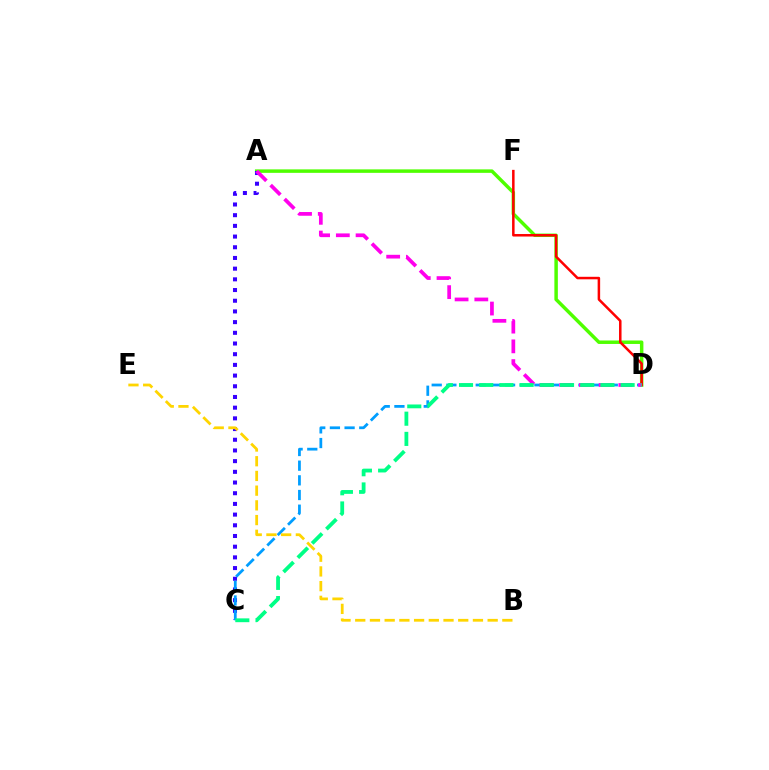{('A', 'D'): [{'color': '#4fff00', 'line_style': 'solid', 'thickness': 2.5}, {'color': '#ff00ed', 'line_style': 'dashed', 'thickness': 2.68}], ('D', 'F'): [{'color': '#ff0000', 'line_style': 'solid', 'thickness': 1.81}], ('A', 'C'): [{'color': '#3700ff', 'line_style': 'dotted', 'thickness': 2.91}], ('C', 'D'): [{'color': '#009eff', 'line_style': 'dashed', 'thickness': 1.99}, {'color': '#00ff86', 'line_style': 'dashed', 'thickness': 2.74}], ('B', 'E'): [{'color': '#ffd500', 'line_style': 'dashed', 'thickness': 2.0}]}